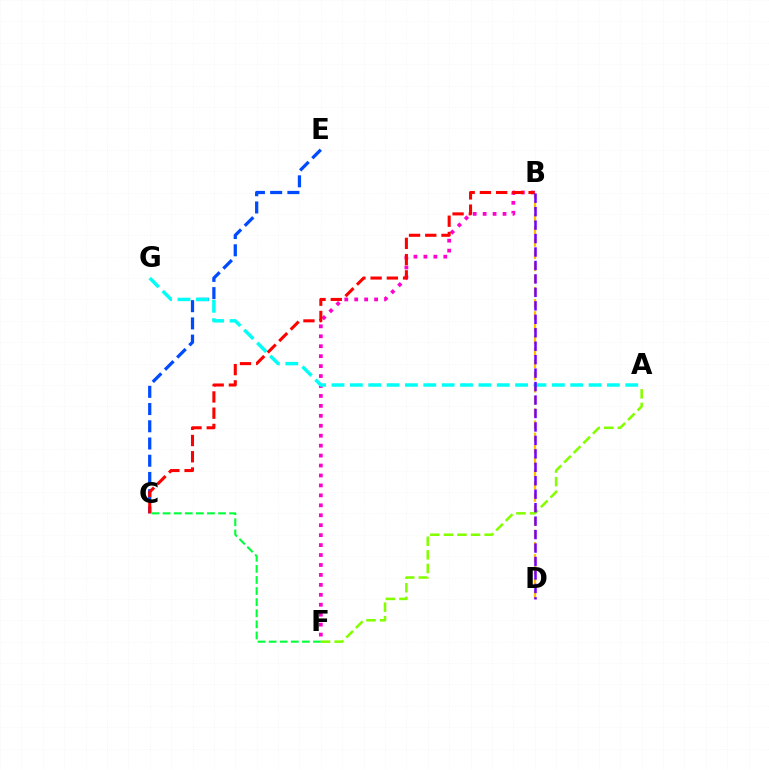{('C', 'E'): [{'color': '#004bff', 'line_style': 'dashed', 'thickness': 2.34}], ('B', 'D'): [{'color': '#ffbd00', 'line_style': 'dashed', 'thickness': 1.65}, {'color': '#7200ff', 'line_style': 'dashed', 'thickness': 1.83}], ('A', 'F'): [{'color': '#84ff00', 'line_style': 'dashed', 'thickness': 1.84}], ('B', 'F'): [{'color': '#ff00cf', 'line_style': 'dotted', 'thickness': 2.7}], ('C', 'F'): [{'color': '#00ff39', 'line_style': 'dashed', 'thickness': 1.51}], ('B', 'C'): [{'color': '#ff0000', 'line_style': 'dashed', 'thickness': 2.21}], ('A', 'G'): [{'color': '#00fff6', 'line_style': 'dashed', 'thickness': 2.49}]}